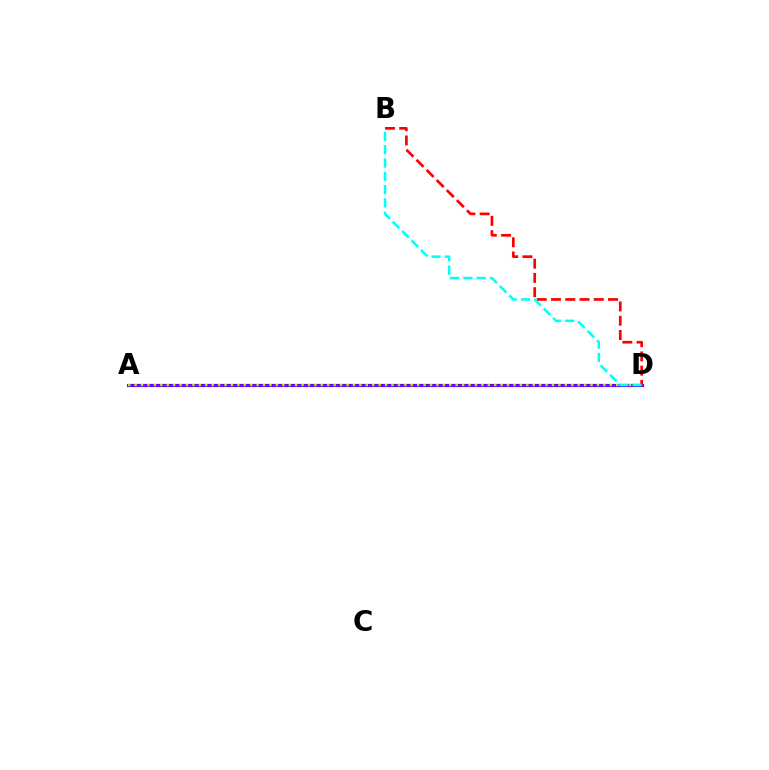{('A', 'D'): [{'color': '#7200ff', 'line_style': 'solid', 'thickness': 2.27}, {'color': '#84ff00', 'line_style': 'dotted', 'thickness': 1.74}], ('B', 'D'): [{'color': '#ff0000', 'line_style': 'dashed', 'thickness': 1.94}, {'color': '#00fff6', 'line_style': 'dashed', 'thickness': 1.81}]}